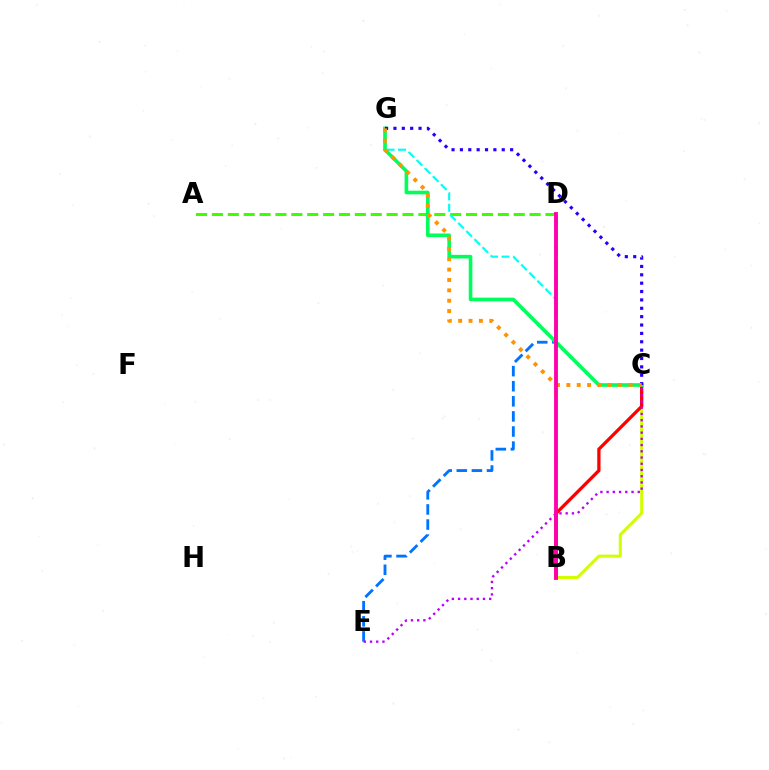{('B', 'C'): [{'color': '#d1ff00', 'line_style': 'solid', 'thickness': 2.17}, {'color': '#ff0000', 'line_style': 'solid', 'thickness': 2.37}], ('A', 'D'): [{'color': '#3dff00', 'line_style': 'dashed', 'thickness': 2.16}], ('B', 'G'): [{'color': '#00fff6', 'line_style': 'dashed', 'thickness': 1.56}], ('D', 'E'): [{'color': '#0074ff', 'line_style': 'dashed', 'thickness': 2.05}], ('C', 'G'): [{'color': '#00ff5c', 'line_style': 'solid', 'thickness': 2.61}, {'color': '#2500ff', 'line_style': 'dotted', 'thickness': 2.27}, {'color': '#ff9400', 'line_style': 'dotted', 'thickness': 2.82}], ('C', 'E'): [{'color': '#b900ff', 'line_style': 'dotted', 'thickness': 1.69}], ('B', 'D'): [{'color': '#ff00ac', 'line_style': 'solid', 'thickness': 2.77}]}